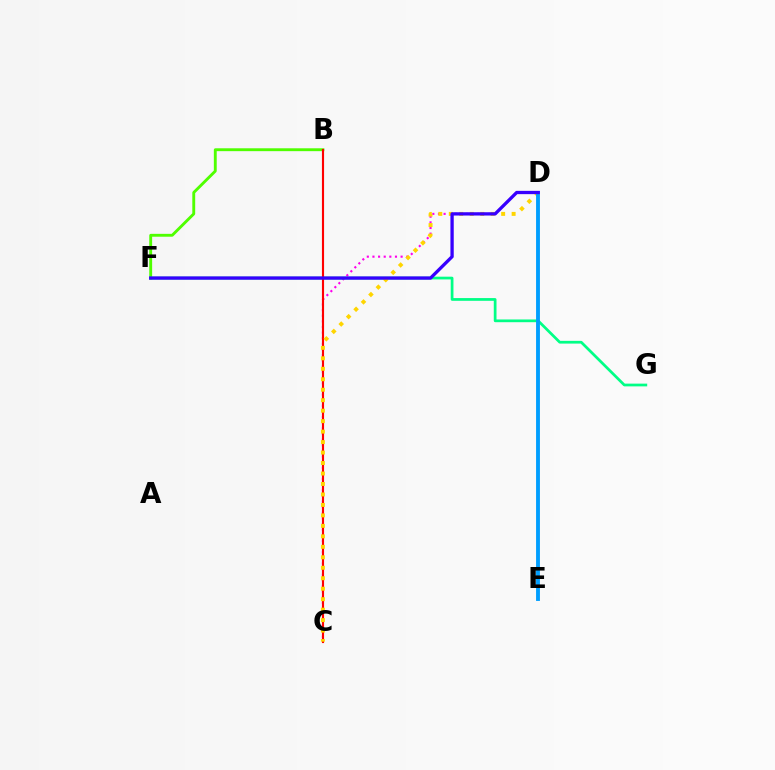{('B', 'F'): [{'color': '#4fff00', 'line_style': 'solid', 'thickness': 2.07}], ('C', 'D'): [{'color': '#ff00ed', 'line_style': 'dotted', 'thickness': 1.53}, {'color': '#ffd500', 'line_style': 'dotted', 'thickness': 2.85}], ('F', 'G'): [{'color': '#00ff86', 'line_style': 'solid', 'thickness': 1.97}], ('B', 'C'): [{'color': '#ff0000', 'line_style': 'solid', 'thickness': 1.54}], ('D', 'E'): [{'color': '#009eff', 'line_style': 'solid', 'thickness': 2.78}], ('D', 'F'): [{'color': '#3700ff', 'line_style': 'solid', 'thickness': 2.37}]}